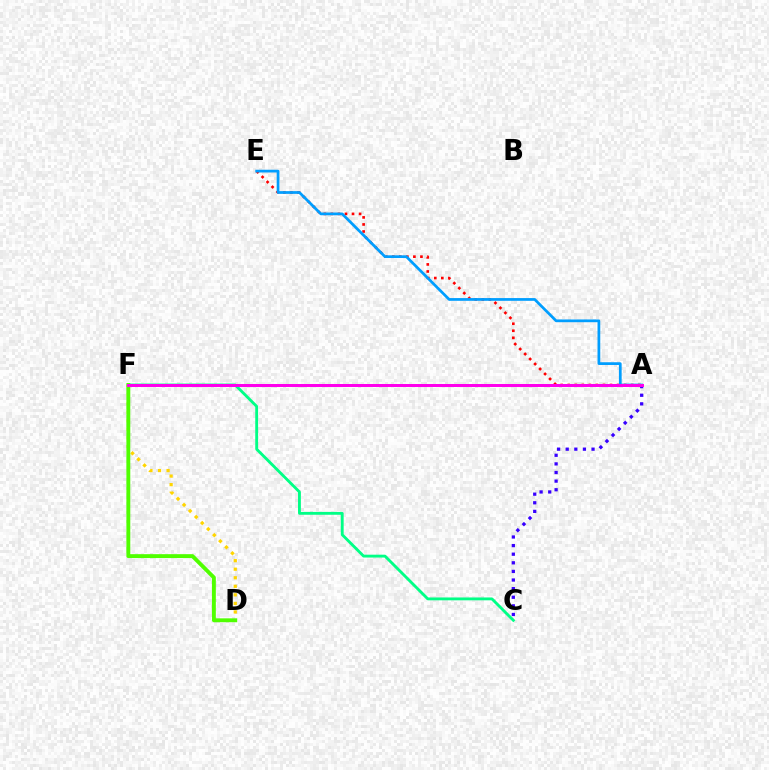{('D', 'F'): [{'color': '#ffd500', 'line_style': 'dotted', 'thickness': 2.32}, {'color': '#4fff00', 'line_style': 'solid', 'thickness': 2.79}], ('A', 'E'): [{'color': '#ff0000', 'line_style': 'dotted', 'thickness': 1.91}, {'color': '#009eff', 'line_style': 'solid', 'thickness': 1.97}], ('A', 'C'): [{'color': '#3700ff', 'line_style': 'dotted', 'thickness': 2.34}], ('C', 'F'): [{'color': '#00ff86', 'line_style': 'solid', 'thickness': 2.05}], ('A', 'F'): [{'color': '#ff00ed', 'line_style': 'solid', 'thickness': 2.16}]}